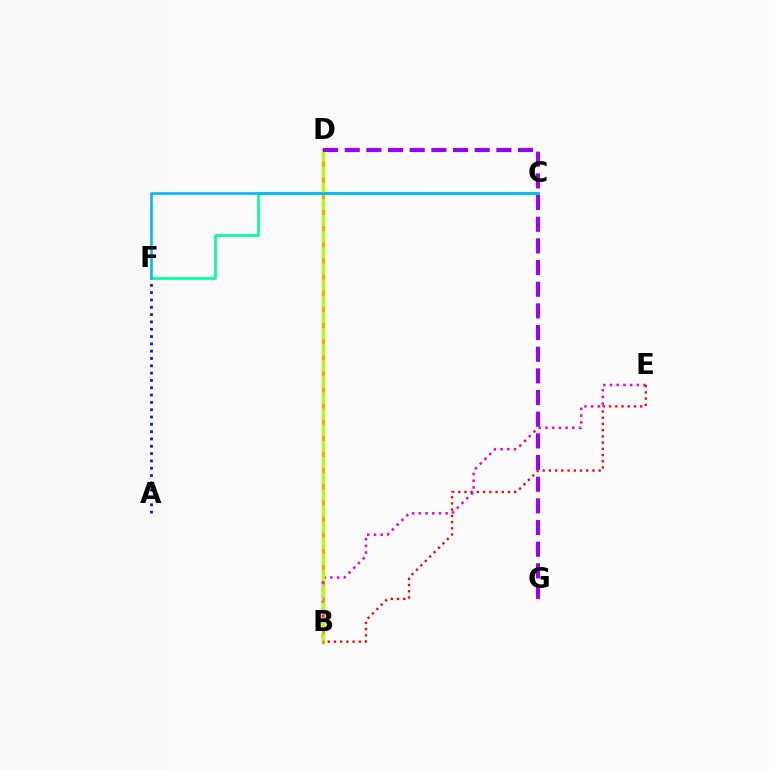{('B', 'D'): [{'color': '#08ff00', 'line_style': 'dashed', 'thickness': 1.56}, {'color': '#ffa500', 'line_style': 'solid', 'thickness': 2.37}, {'color': '#b3ff00', 'line_style': 'dashed', 'thickness': 2.19}], ('A', 'F'): [{'color': '#0010ff', 'line_style': 'dotted', 'thickness': 1.99}], ('C', 'F'): [{'color': '#00ff9d', 'line_style': 'solid', 'thickness': 1.95}, {'color': '#00b5ff', 'line_style': 'solid', 'thickness': 1.86}], ('B', 'E'): [{'color': '#ff00bd', 'line_style': 'dotted', 'thickness': 1.82}, {'color': '#ff0000', 'line_style': 'dotted', 'thickness': 1.69}], ('D', 'G'): [{'color': '#9b00ff', 'line_style': 'dashed', 'thickness': 2.94}]}